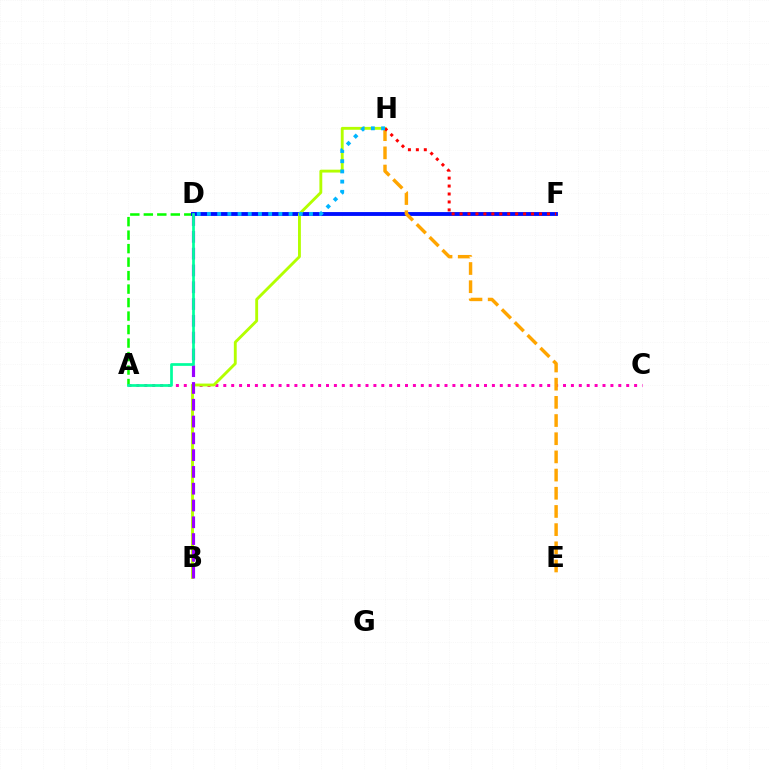{('A', 'D'): [{'color': '#08ff00', 'line_style': 'dashed', 'thickness': 1.83}, {'color': '#00ff9d', 'line_style': 'solid', 'thickness': 1.96}], ('D', 'F'): [{'color': '#0010ff', 'line_style': 'solid', 'thickness': 2.78}], ('A', 'C'): [{'color': '#ff00bd', 'line_style': 'dotted', 'thickness': 2.15}], ('B', 'H'): [{'color': '#b3ff00', 'line_style': 'solid', 'thickness': 2.06}], ('E', 'H'): [{'color': '#ffa500', 'line_style': 'dashed', 'thickness': 2.47}], ('B', 'D'): [{'color': '#9b00ff', 'line_style': 'dashed', 'thickness': 2.28}], ('F', 'H'): [{'color': '#ff0000', 'line_style': 'dotted', 'thickness': 2.16}], ('D', 'H'): [{'color': '#00b5ff', 'line_style': 'dotted', 'thickness': 2.77}]}